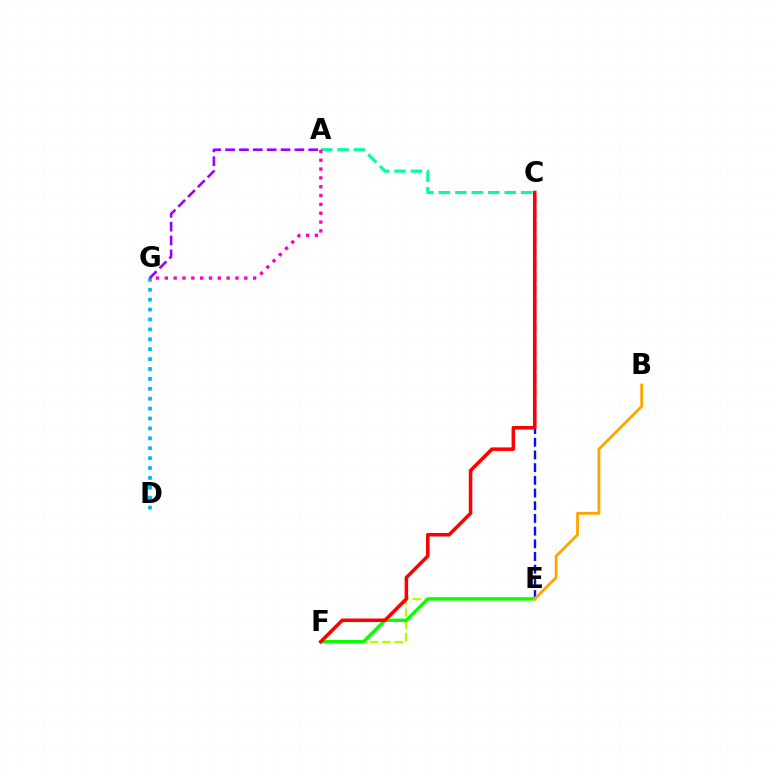{('D', 'G'): [{'color': '#00b5ff', 'line_style': 'dotted', 'thickness': 2.69}], ('A', 'C'): [{'color': '#00ff9d', 'line_style': 'dashed', 'thickness': 2.24}], ('C', 'E'): [{'color': '#0010ff', 'line_style': 'dashed', 'thickness': 1.72}], ('E', 'F'): [{'color': '#b3ff00', 'line_style': 'dashed', 'thickness': 1.66}, {'color': '#08ff00', 'line_style': 'solid', 'thickness': 2.43}], ('A', 'G'): [{'color': '#ff00bd', 'line_style': 'dotted', 'thickness': 2.4}, {'color': '#9b00ff', 'line_style': 'dashed', 'thickness': 1.88}], ('C', 'F'): [{'color': '#ff0000', 'line_style': 'solid', 'thickness': 2.55}], ('B', 'E'): [{'color': '#ffa500', 'line_style': 'solid', 'thickness': 2.04}]}